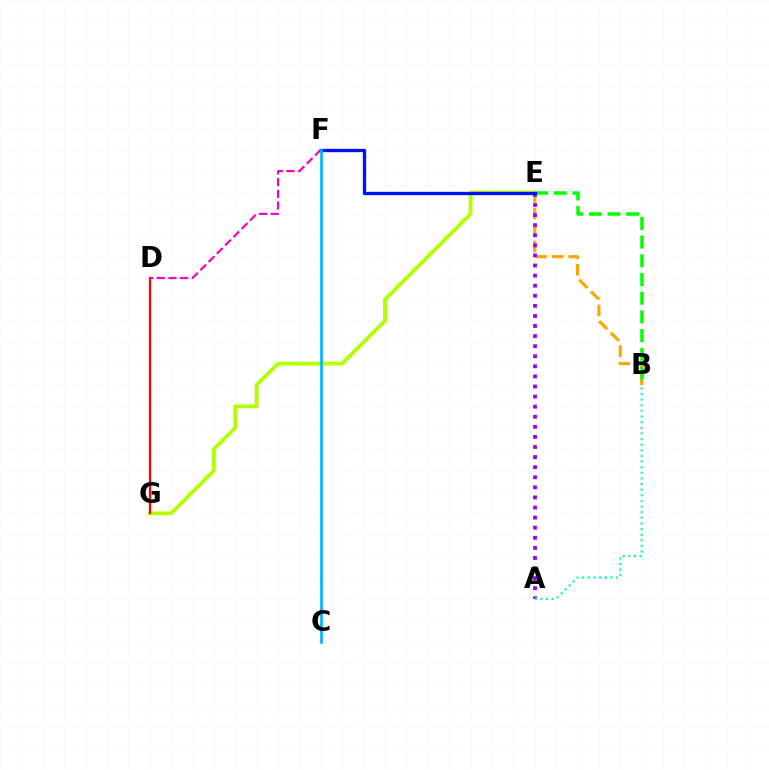{('E', 'G'): [{'color': '#b3ff00', 'line_style': 'solid', 'thickness': 2.75}], ('D', 'G'): [{'color': '#ff0000', 'line_style': 'solid', 'thickness': 1.65}], ('B', 'E'): [{'color': '#ffa500', 'line_style': 'dashed', 'thickness': 2.24}, {'color': '#08ff00', 'line_style': 'dashed', 'thickness': 2.54}], ('D', 'F'): [{'color': '#ff00bd', 'line_style': 'dashed', 'thickness': 1.59}], ('A', 'E'): [{'color': '#9b00ff', 'line_style': 'dotted', 'thickness': 2.74}], ('E', 'F'): [{'color': '#0010ff', 'line_style': 'solid', 'thickness': 2.39}], ('C', 'F'): [{'color': '#00b5ff', 'line_style': 'solid', 'thickness': 1.93}], ('A', 'B'): [{'color': '#00ff9d', 'line_style': 'dotted', 'thickness': 1.53}]}